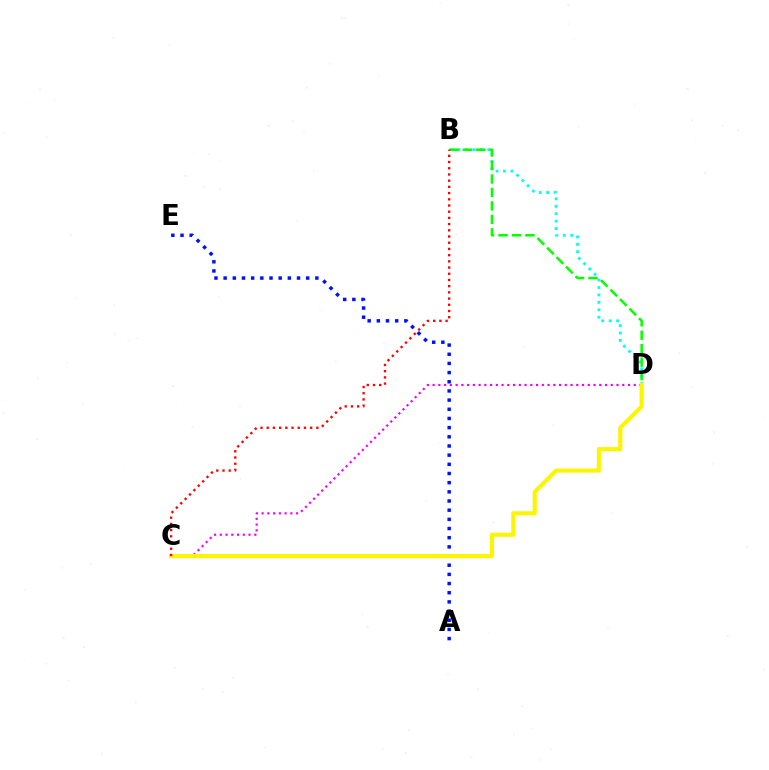{('C', 'D'): [{'color': '#ee00ff', 'line_style': 'dotted', 'thickness': 1.56}, {'color': '#fcf500', 'line_style': 'solid', 'thickness': 2.99}], ('A', 'E'): [{'color': '#0010ff', 'line_style': 'dotted', 'thickness': 2.49}], ('B', 'D'): [{'color': '#00fff6', 'line_style': 'dotted', 'thickness': 2.02}, {'color': '#08ff00', 'line_style': 'dashed', 'thickness': 1.83}], ('B', 'C'): [{'color': '#ff0000', 'line_style': 'dotted', 'thickness': 1.69}]}